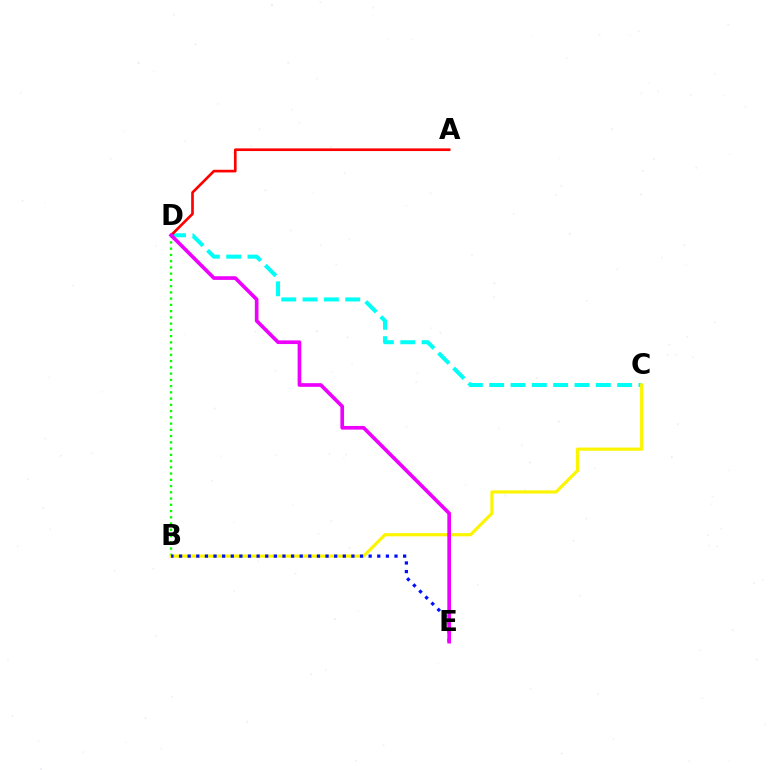{('B', 'D'): [{'color': '#08ff00', 'line_style': 'dotted', 'thickness': 1.7}], ('C', 'D'): [{'color': '#00fff6', 'line_style': 'dashed', 'thickness': 2.9}], ('B', 'C'): [{'color': '#fcf500', 'line_style': 'solid', 'thickness': 2.28}], ('B', 'E'): [{'color': '#0010ff', 'line_style': 'dotted', 'thickness': 2.34}], ('A', 'D'): [{'color': '#ff0000', 'line_style': 'solid', 'thickness': 1.91}], ('D', 'E'): [{'color': '#ee00ff', 'line_style': 'solid', 'thickness': 2.64}]}